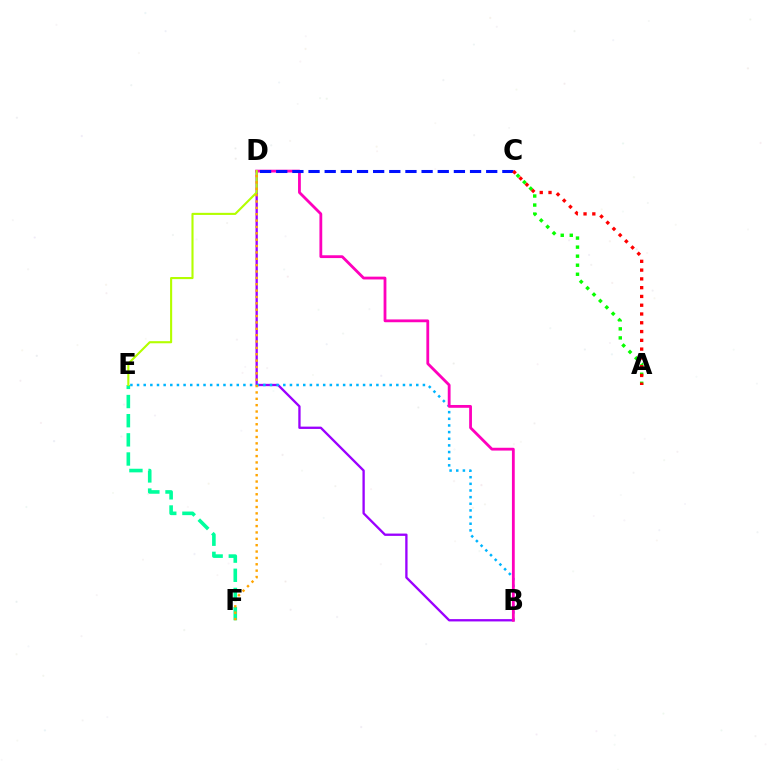{('B', 'D'): [{'color': '#9b00ff', 'line_style': 'solid', 'thickness': 1.67}, {'color': '#ff00bd', 'line_style': 'solid', 'thickness': 2.02}], ('B', 'E'): [{'color': '#00b5ff', 'line_style': 'dotted', 'thickness': 1.81}], ('E', 'F'): [{'color': '#00ff9d', 'line_style': 'dashed', 'thickness': 2.6}], ('D', 'E'): [{'color': '#b3ff00', 'line_style': 'solid', 'thickness': 1.52}], ('A', 'C'): [{'color': '#08ff00', 'line_style': 'dotted', 'thickness': 2.46}, {'color': '#ff0000', 'line_style': 'dotted', 'thickness': 2.38}], ('D', 'F'): [{'color': '#ffa500', 'line_style': 'dotted', 'thickness': 1.73}], ('C', 'D'): [{'color': '#0010ff', 'line_style': 'dashed', 'thickness': 2.19}]}